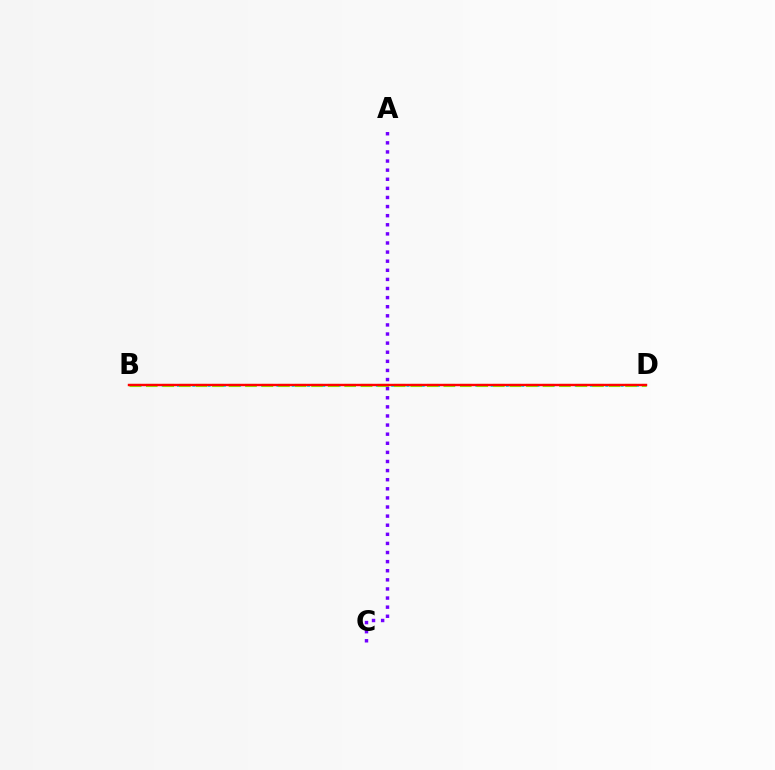{('B', 'D'): [{'color': '#00fff6', 'line_style': 'dotted', 'thickness': 2.08}, {'color': '#84ff00', 'line_style': 'dashed', 'thickness': 2.25}, {'color': '#ff0000', 'line_style': 'solid', 'thickness': 1.75}], ('A', 'C'): [{'color': '#7200ff', 'line_style': 'dotted', 'thickness': 2.47}]}